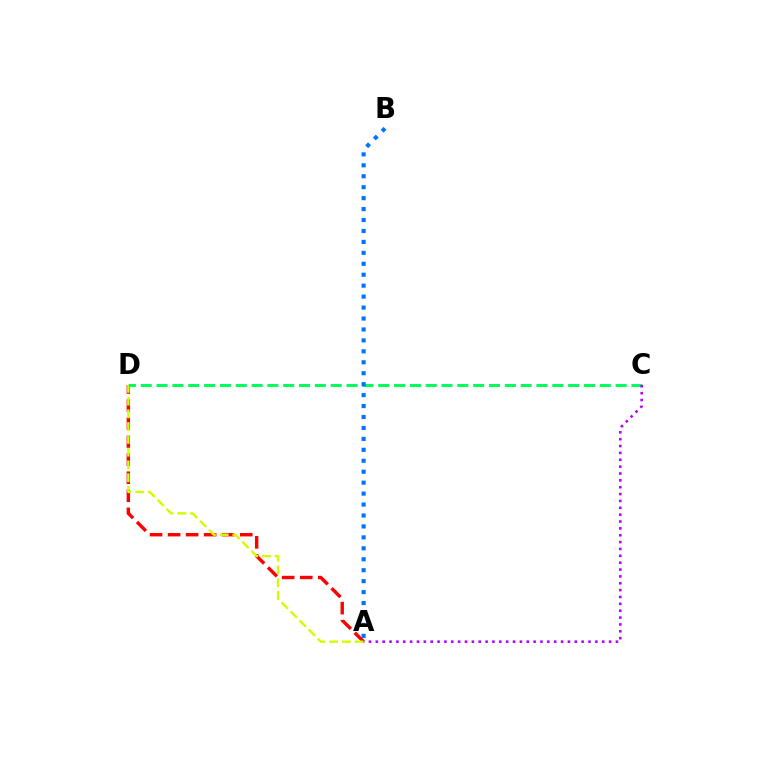{('C', 'D'): [{'color': '#00ff5c', 'line_style': 'dashed', 'thickness': 2.15}], ('A', 'D'): [{'color': '#ff0000', 'line_style': 'dashed', 'thickness': 2.45}, {'color': '#d1ff00', 'line_style': 'dashed', 'thickness': 1.74}], ('A', 'B'): [{'color': '#0074ff', 'line_style': 'dotted', 'thickness': 2.97}], ('A', 'C'): [{'color': '#b900ff', 'line_style': 'dotted', 'thickness': 1.86}]}